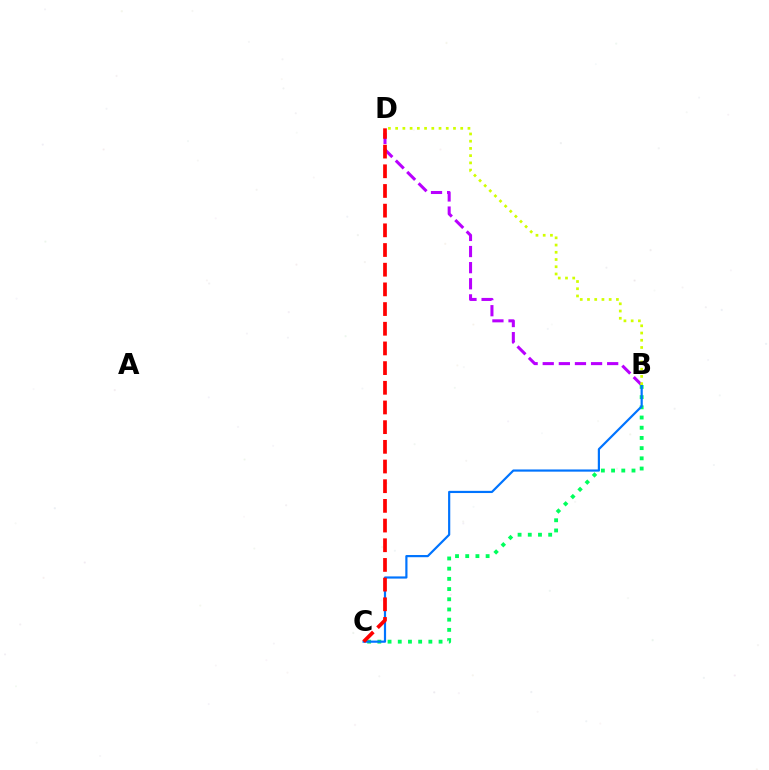{('B', 'D'): [{'color': '#b900ff', 'line_style': 'dashed', 'thickness': 2.19}, {'color': '#d1ff00', 'line_style': 'dotted', 'thickness': 1.96}], ('B', 'C'): [{'color': '#00ff5c', 'line_style': 'dotted', 'thickness': 2.77}, {'color': '#0074ff', 'line_style': 'solid', 'thickness': 1.58}], ('C', 'D'): [{'color': '#ff0000', 'line_style': 'dashed', 'thickness': 2.67}]}